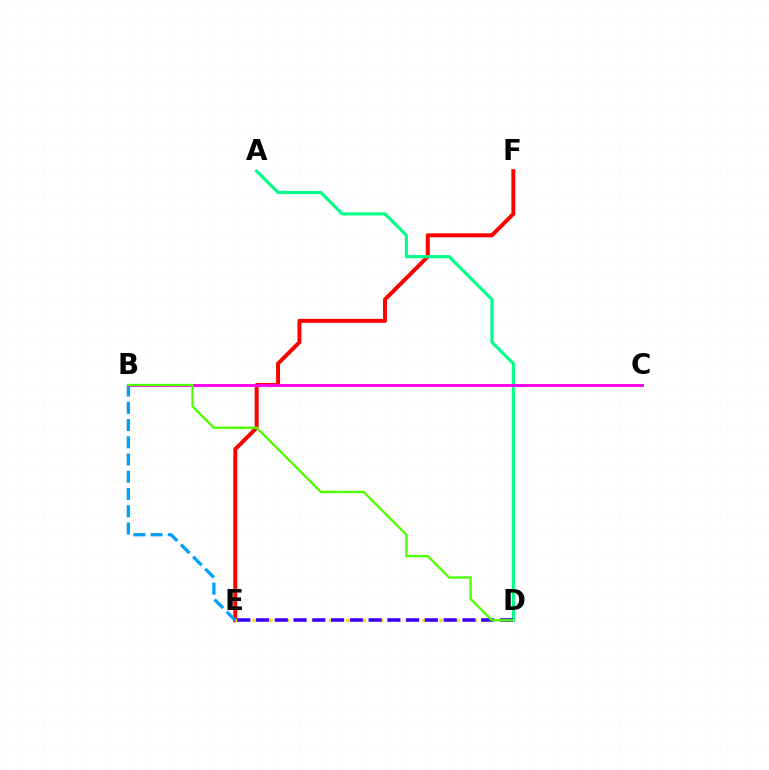{('E', 'F'): [{'color': '#ff0000', 'line_style': 'solid', 'thickness': 2.84}], ('B', 'E'): [{'color': '#009eff', 'line_style': 'dashed', 'thickness': 2.34}], ('A', 'D'): [{'color': '#00ff86', 'line_style': 'solid', 'thickness': 2.25}], ('D', 'E'): [{'color': '#ffd500', 'line_style': 'dotted', 'thickness': 2.31}, {'color': '#3700ff', 'line_style': 'dashed', 'thickness': 2.55}], ('B', 'C'): [{'color': '#ff00ed', 'line_style': 'solid', 'thickness': 2.08}], ('B', 'D'): [{'color': '#4fff00', 'line_style': 'solid', 'thickness': 1.69}]}